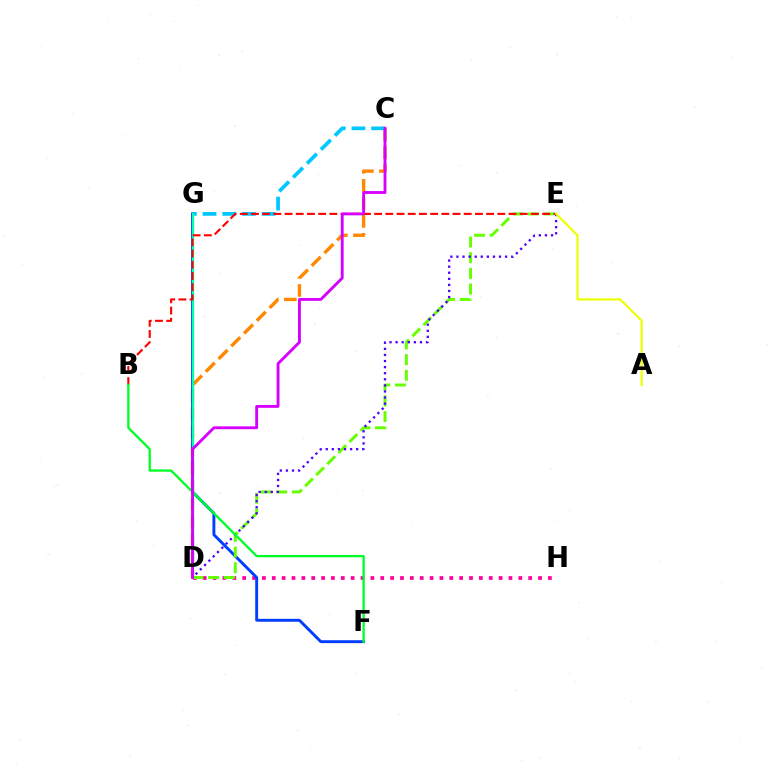{('C', 'D'): [{'color': '#ff8800', 'line_style': 'dashed', 'thickness': 2.45}, {'color': '#d600ff', 'line_style': 'solid', 'thickness': 2.06}], ('C', 'G'): [{'color': '#00c7ff', 'line_style': 'dashed', 'thickness': 2.67}], ('D', 'H'): [{'color': '#ff00a0', 'line_style': 'dotted', 'thickness': 2.68}], ('F', 'G'): [{'color': '#003fff', 'line_style': 'solid', 'thickness': 2.09}], ('D', 'G'): [{'color': '#00ffaf', 'line_style': 'solid', 'thickness': 1.67}], ('D', 'E'): [{'color': '#66ff00', 'line_style': 'dashed', 'thickness': 2.13}, {'color': '#4f00ff', 'line_style': 'dotted', 'thickness': 1.65}], ('B', 'E'): [{'color': '#ff0000', 'line_style': 'dashed', 'thickness': 1.52}], ('A', 'E'): [{'color': '#eeff00', 'line_style': 'solid', 'thickness': 1.57}], ('B', 'F'): [{'color': '#00ff27', 'line_style': 'solid', 'thickness': 1.66}]}